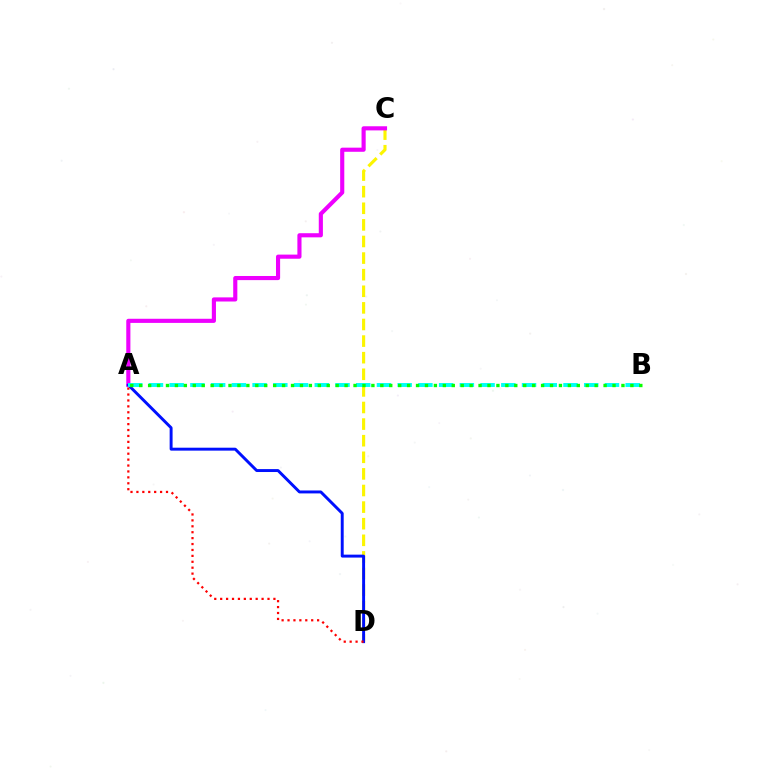{('C', 'D'): [{'color': '#fcf500', 'line_style': 'dashed', 'thickness': 2.26}], ('A', 'C'): [{'color': '#ee00ff', 'line_style': 'solid', 'thickness': 2.97}], ('A', 'D'): [{'color': '#0010ff', 'line_style': 'solid', 'thickness': 2.11}, {'color': '#ff0000', 'line_style': 'dotted', 'thickness': 1.61}], ('A', 'B'): [{'color': '#00fff6', 'line_style': 'dashed', 'thickness': 2.82}, {'color': '#08ff00', 'line_style': 'dotted', 'thickness': 2.43}]}